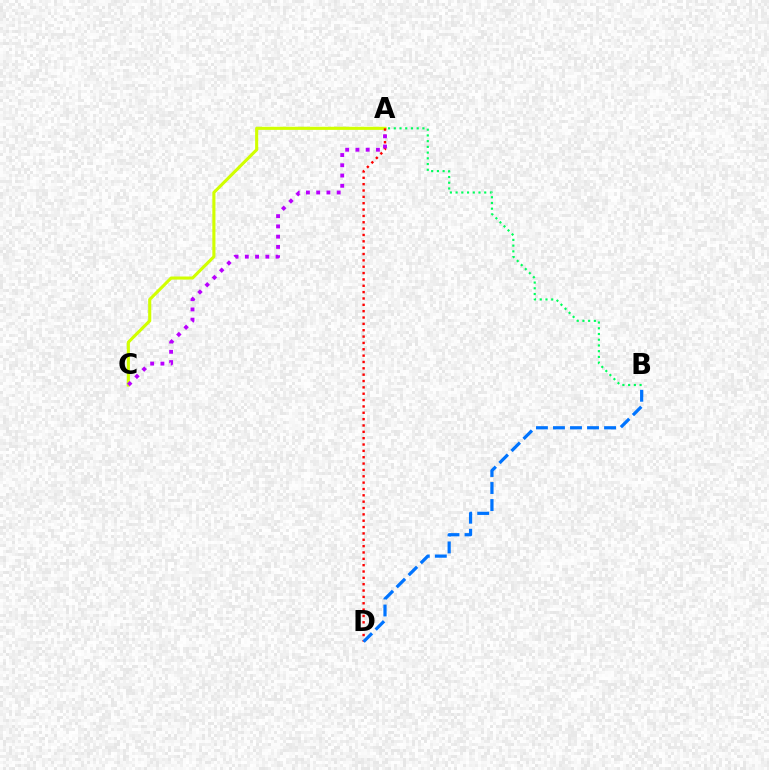{('A', 'C'): [{'color': '#d1ff00', 'line_style': 'solid', 'thickness': 2.23}, {'color': '#b900ff', 'line_style': 'dotted', 'thickness': 2.79}], ('A', 'D'): [{'color': '#ff0000', 'line_style': 'dotted', 'thickness': 1.73}], ('A', 'B'): [{'color': '#00ff5c', 'line_style': 'dotted', 'thickness': 1.56}], ('B', 'D'): [{'color': '#0074ff', 'line_style': 'dashed', 'thickness': 2.31}]}